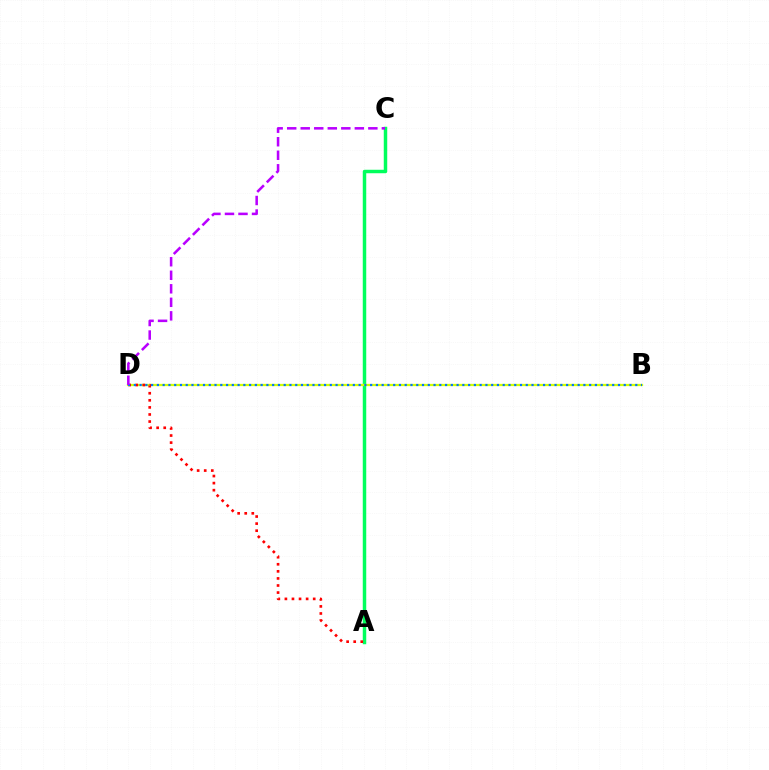{('A', 'C'): [{'color': '#00ff5c', 'line_style': 'solid', 'thickness': 2.5}], ('B', 'D'): [{'color': '#d1ff00', 'line_style': 'solid', 'thickness': 1.63}, {'color': '#0074ff', 'line_style': 'dotted', 'thickness': 1.57}], ('A', 'D'): [{'color': '#ff0000', 'line_style': 'dotted', 'thickness': 1.92}], ('C', 'D'): [{'color': '#b900ff', 'line_style': 'dashed', 'thickness': 1.84}]}